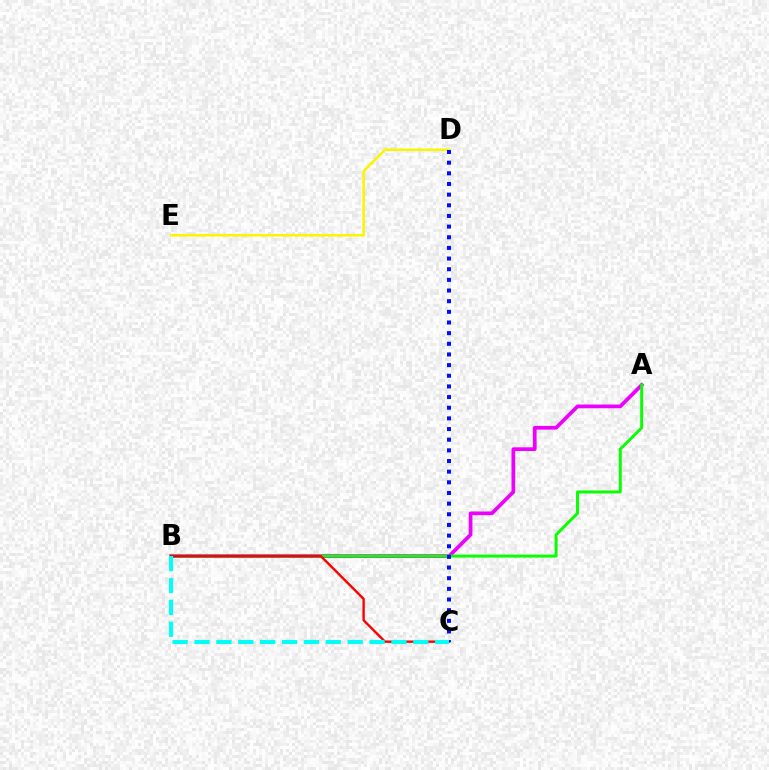{('A', 'B'): [{'color': '#ee00ff', 'line_style': 'solid', 'thickness': 2.68}, {'color': '#08ff00', 'line_style': 'solid', 'thickness': 2.12}], ('B', 'C'): [{'color': '#ff0000', 'line_style': 'solid', 'thickness': 1.72}, {'color': '#00fff6', 'line_style': 'dashed', 'thickness': 2.97}], ('D', 'E'): [{'color': '#fcf500', 'line_style': 'solid', 'thickness': 1.84}], ('C', 'D'): [{'color': '#0010ff', 'line_style': 'dotted', 'thickness': 2.89}]}